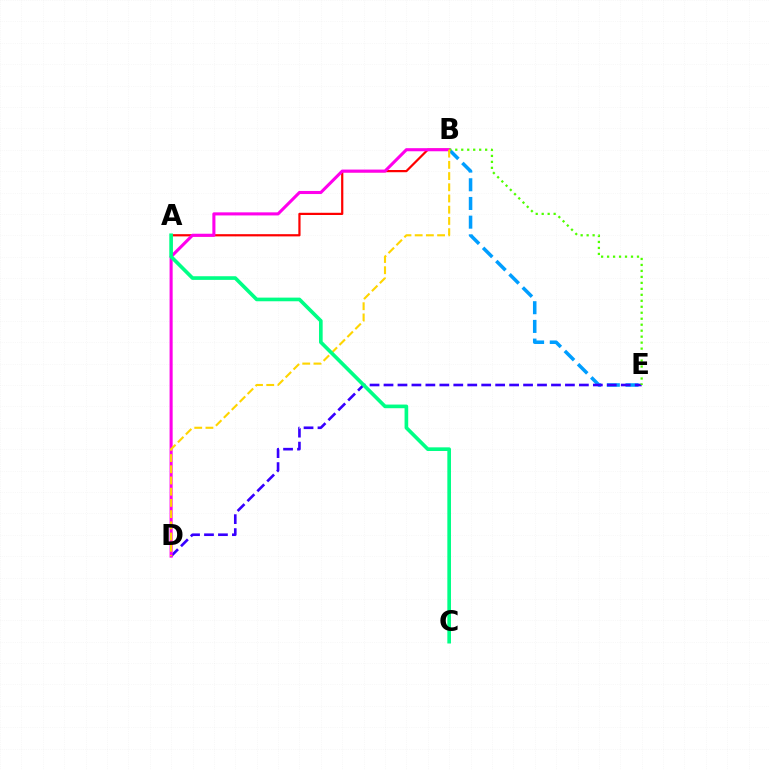{('B', 'E'): [{'color': '#009eff', 'line_style': 'dashed', 'thickness': 2.54}, {'color': '#4fff00', 'line_style': 'dotted', 'thickness': 1.62}], ('D', 'E'): [{'color': '#3700ff', 'line_style': 'dashed', 'thickness': 1.9}], ('A', 'B'): [{'color': '#ff0000', 'line_style': 'solid', 'thickness': 1.6}], ('B', 'D'): [{'color': '#ff00ed', 'line_style': 'solid', 'thickness': 2.22}, {'color': '#ffd500', 'line_style': 'dashed', 'thickness': 1.52}], ('A', 'C'): [{'color': '#00ff86', 'line_style': 'solid', 'thickness': 2.63}]}